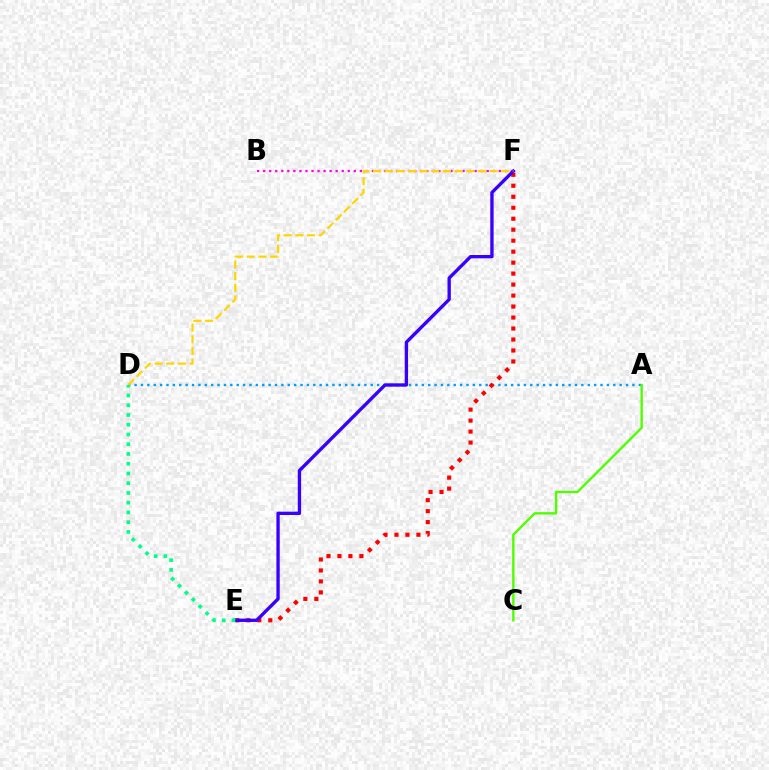{('A', 'D'): [{'color': '#009eff', 'line_style': 'dotted', 'thickness': 1.73}], ('B', 'F'): [{'color': '#ff00ed', 'line_style': 'dotted', 'thickness': 1.64}], ('E', 'F'): [{'color': '#ff0000', 'line_style': 'dotted', 'thickness': 2.98}, {'color': '#3700ff', 'line_style': 'solid', 'thickness': 2.4}], ('D', 'F'): [{'color': '#ffd500', 'line_style': 'dashed', 'thickness': 1.58}], ('A', 'C'): [{'color': '#4fff00', 'line_style': 'solid', 'thickness': 1.71}], ('D', 'E'): [{'color': '#00ff86', 'line_style': 'dotted', 'thickness': 2.65}]}